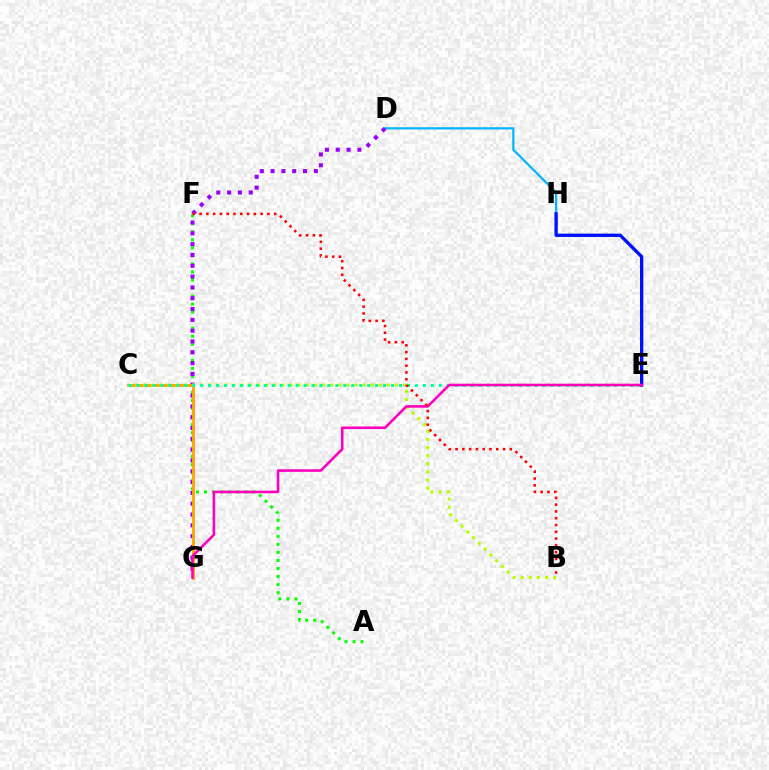{('A', 'F'): [{'color': '#08ff00', 'line_style': 'dotted', 'thickness': 2.18}], ('D', 'H'): [{'color': '#00b5ff', 'line_style': 'solid', 'thickness': 1.59}], ('D', 'G'): [{'color': '#9b00ff', 'line_style': 'dotted', 'thickness': 2.94}], ('C', 'G'): [{'color': '#ffa500', 'line_style': 'solid', 'thickness': 2.05}], ('B', 'C'): [{'color': '#b3ff00', 'line_style': 'dotted', 'thickness': 2.21}], ('C', 'E'): [{'color': '#00ff9d', 'line_style': 'dotted', 'thickness': 2.16}], ('E', 'H'): [{'color': '#0010ff', 'line_style': 'solid', 'thickness': 2.4}], ('E', 'G'): [{'color': '#ff00bd', 'line_style': 'solid', 'thickness': 1.87}], ('B', 'F'): [{'color': '#ff0000', 'line_style': 'dotted', 'thickness': 1.84}]}